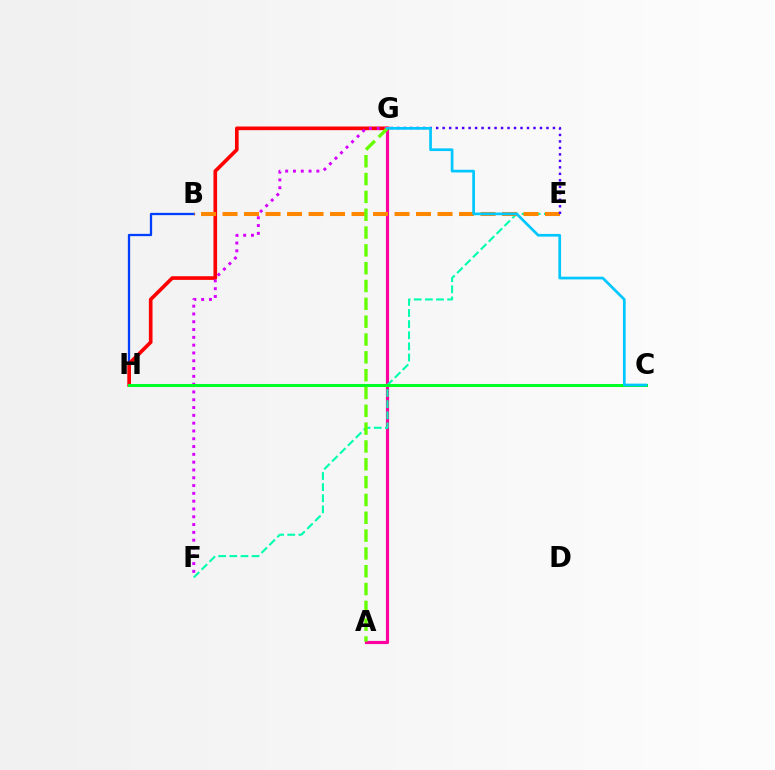{('B', 'H'): [{'color': '#003fff', 'line_style': 'solid', 'thickness': 1.65}], ('A', 'G'): [{'color': '#ff00a0', 'line_style': 'solid', 'thickness': 2.28}, {'color': '#66ff00', 'line_style': 'dashed', 'thickness': 2.42}], ('E', 'F'): [{'color': '#00ffaf', 'line_style': 'dashed', 'thickness': 1.51}], ('G', 'H'): [{'color': '#ff0000', 'line_style': 'solid', 'thickness': 2.63}], ('C', 'H'): [{'color': '#eeff00', 'line_style': 'dashed', 'thickness': 1.88}, {'color': '#00ff27', 'line_style': 'solid', 'thickness': 2.18}], ('F', 'G'): [{'color': '#d600ff', 'line_style': 'dotted', 'thickness': 2.12}], ('B', 'E'): [{'color': '#ff8800', 'line_style': 'dashed', 'thickness': 2.92}], ('E', 'G'): [{'color': '#4f00ff', 'line_style': 'dotted', 'thickness': 1.76}], ('C', 'G'): [{'color': '#00c7ff', 'line_style': 'solid', 'thickness': 1.95}]}